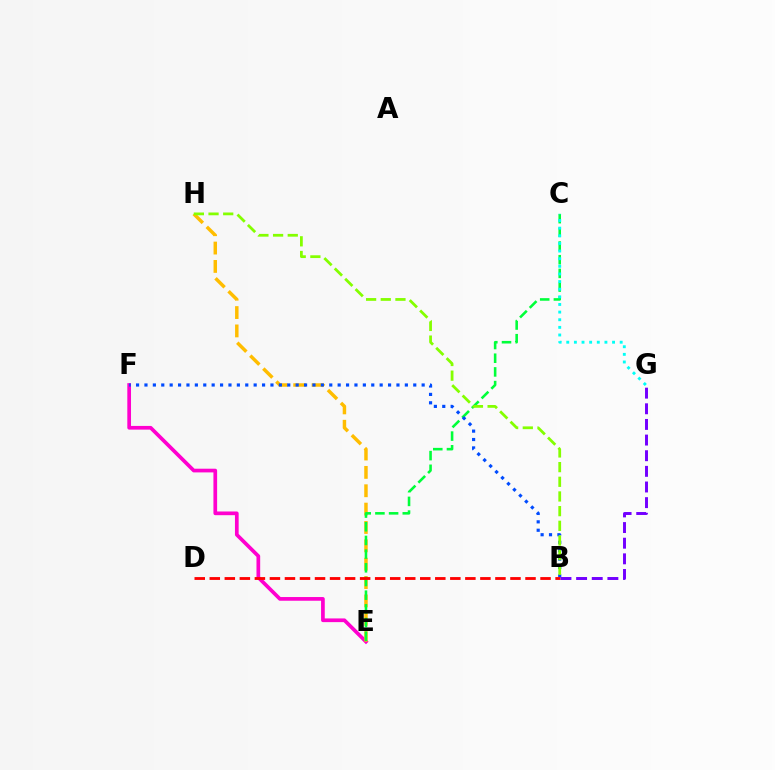{('E', 'F'): [{'color': '#ff00cf', 'line_style': 'solid', 'thickness': 2.66}], ('E', 'H'): [{'color': '#ffbd00', 'line_style': 'dashed', 'thickness': 2.49}], ('C', 'E'): [{'color': '#00ff39', 'line_style': 'dashed', 'thickness': 1.86}], ('C', 'G'): [{'color': '#00fff6', 'line_style': 'dotted', 'thickness': 2.07}], ('B', 'F'): [{'color': '#004bff', 'line_style': 'dotted', 'thickness': 2.28}], ('B', 'H'): [{'color': '#84ff00', 'line_style': 'dashed', 'thickness': 1.99}], ('B', 'D'): [{'color': '#ff0000', 'line_style': 'dashed', 'thickness': 2.04}], ('B', 'G'): [{'color': '#7200ff', 'line_style': 'dashed', 'thickness': 2.12}]}